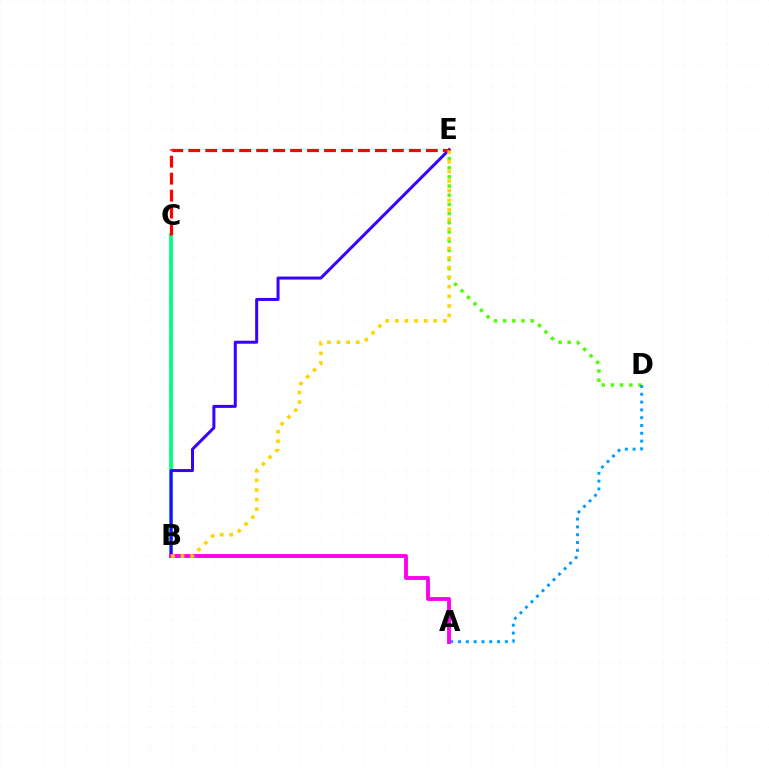{('D', 'E'): [{'color': '#4fff00', 'line_style': 'dotted', 'thickness': 2.49}], ('B', 'C'): [{'color': '#00ff86', 'line_style': 'solid', 'thickness': 2.76}], ('A', 'D'): [{'color': '#009eff', 'line_style': 'dotted', 'thickness': 2.12}], ('B', 'E'): [{'color': '#3700ff', 'line_style': 'solid', 'thickness': 2.16}, {'color': '#ffd500', 'line_style': 'dotted', 'thickness': 2.61}], ('C', 'E'): [{'color': '#ff0000', 'line_style': 'dashed', 'thickness': 2.31}], ('A', 'B'): [{'color': '#ff00ed', 'line_style': 'solid', 'thickness': 2.77}]}